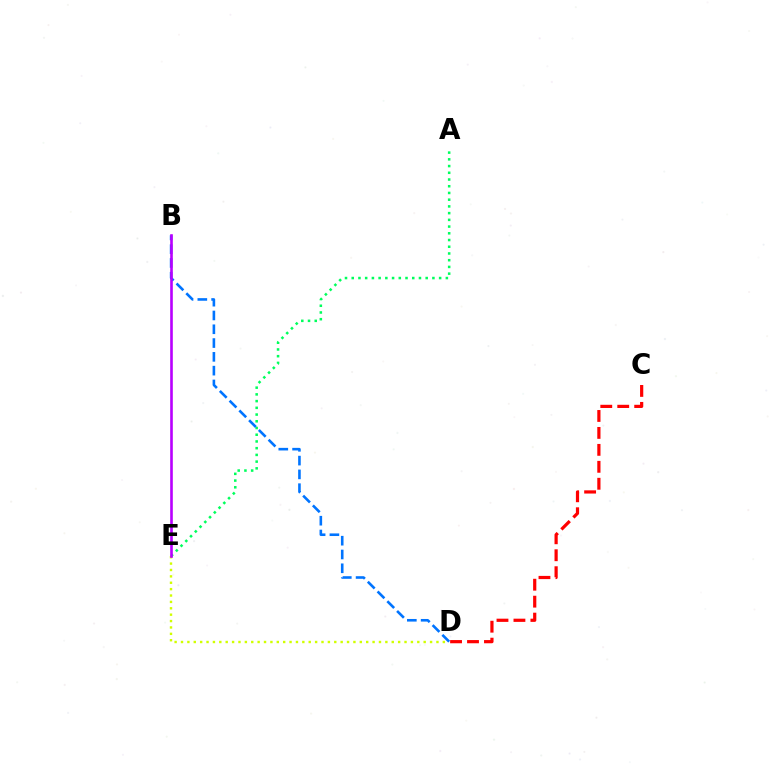{('A', 'E'): [{'color': '#00ff5c', 'line_style': 'dotted', 'thickness': 1.83}], ('B', 'D'): [{'color': '#0074ff', 'line_style': 'dashed', 'thickness': 1.87}], ('D', 'E'): [{'color': '#d1ff00', 'line_style': 'dotted', 'thickness': 1.74}], ('B', 'E'): [{'color': '#b900ff', 'line_style': 'solid', 'thickness': 1.89}], ('C', 'D'): [{'color': '#ff0000', 'line_style': 'dashed', 'thickness': 2.3}]}